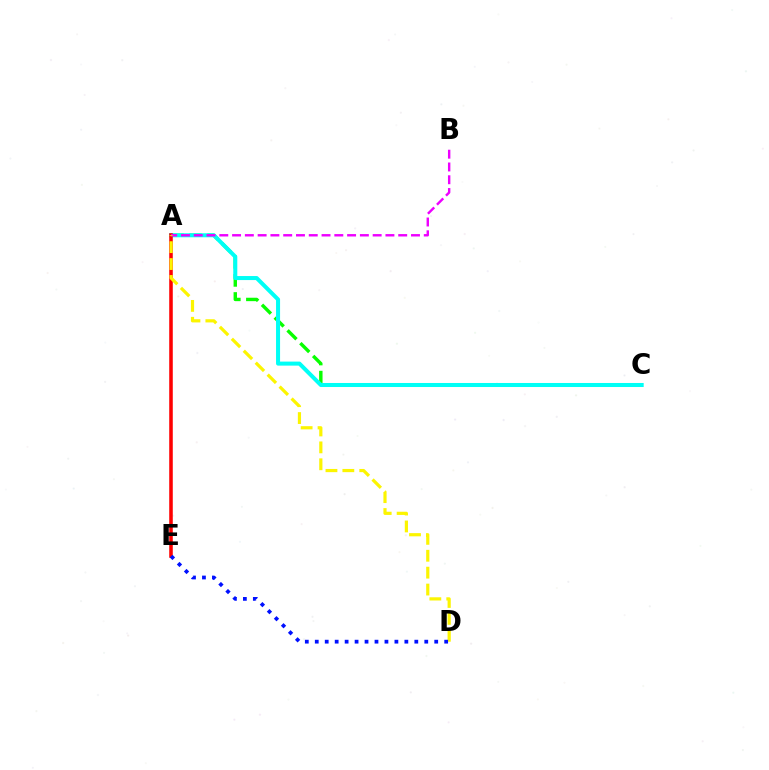{('A', 'C'): [{'color': '#08ff00', 'line_style': 'dashed', 'thickness': 2.46}, {'color': '#00fff6', 'line_style': 'solid', 'thickness': 2.9}], ('A', 'E'): [{'color': '#ff0000', 'line_style': 'solid', 'thickness': 2.56}], ('A', 'B'): [{'color': '#ee00ff', 'line_style': 'dashed', 'thickness': 1.74}], ('A', 'D'): [{'color': '#fcf500', 'line_style': 'dashed', 'thickness': 2.3}], ('D', 'E'): [{'color': '#0010ff', 'line_style': 'dotted', 'thickness': 2.7}]}